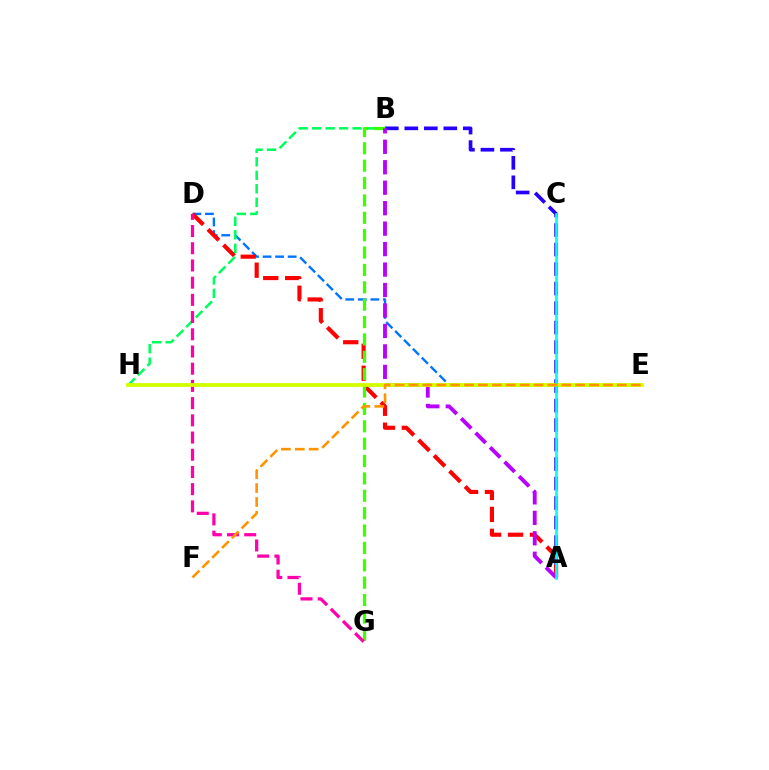{('D', 'E'): [{'color': '#0074ff', 'line_style': 'dashed', 'thickness': 1.71}], ('A', 'B'): [{'color': '#2500ff', 'line_style': 'dashed', 'thickness': 2.65}, {'color': '#b900ff', 'line_style': 'dashed', 'thickness': 2.78}], ('A', 'D'): [{'color': '#ff0000', 'line_style': 'dashed', 'thickness': 2.98}], ('B', 'H'): [{'color': '#00ff5c', 'line_style': 'dashed', 'thickness': 1.83}], ('B', 'G'): [{'color': '#3dff00', 'line_style': 'dashed', 'thickness': 2.36}], ('D', 'G'): [{'color': '#ff00ac', 'line_style': 'dashed', 'thickness': 2.34}], ('E', 'H'): [{'color': '#d1ff00', 'line_style': 'solid', 'thickness': 2.74}], ('A', 'C'): [{'color': '#00fff6', 'line_style': 'solid', 'thickness': 1.94}], ('E', 'F'): [{'color': '#ff9400', 'line_style': 'dashed', 'thickness': 1.89}]}